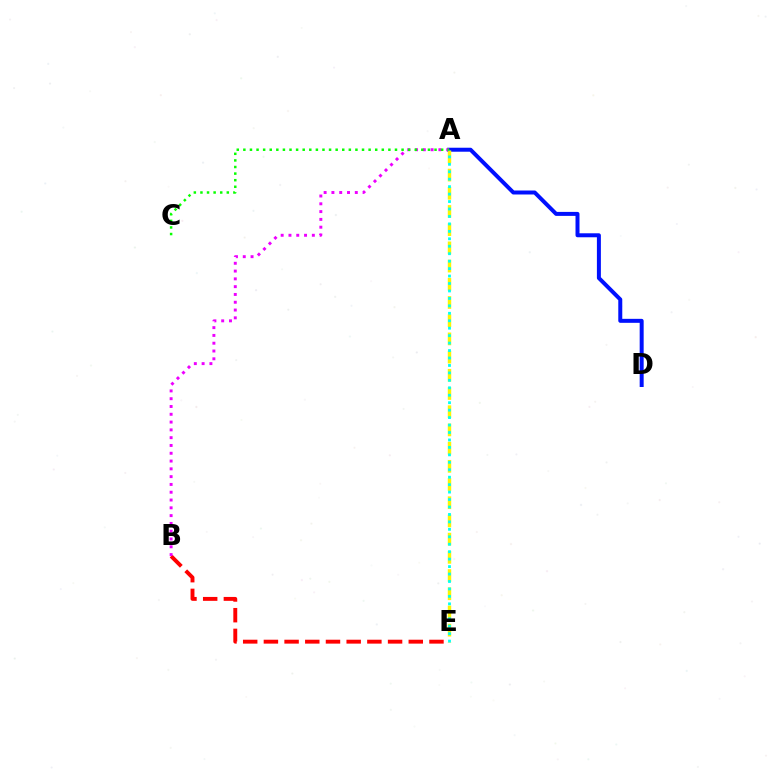{('B', 'E'): [{'color': '#ff0000', 'line_style': 'dashed', 'thickness': 2.81}], ('A', 'D'): [{'color': '#0010ff', 'line_style': 'solid', 'thickness': 2.87}], ('A', 'E'): [{'color': '#fcf500', 'line_style': 'dashed', 'thickness': 2.47}, {'color': '#00fff6', 'line_style': 'dotted', 'thickness': 2.02}], ('A', 'B'): [{'color': '#ee00ff', 'line_style': 'dotted', 'thickness': 2.12}], ('A', 'C'): [{'color': '#08ff00', 'line_style': 'dotted', 'thickness': 1.79}]}